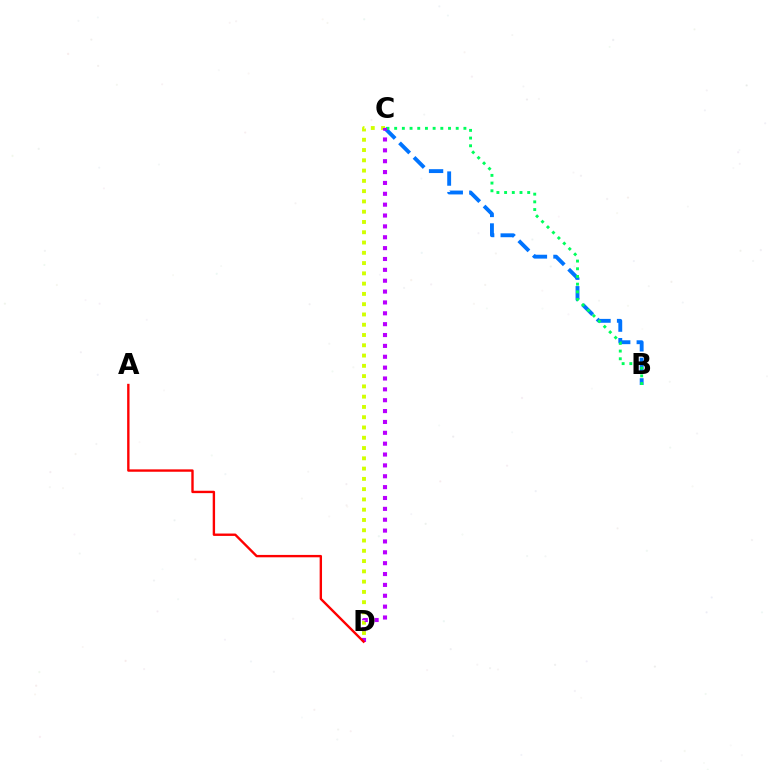{('B', 'C'): [{'color': '#0074ff', 'line_style': 'dashed', 'thickness': 2.79}, {'color': '#00ff5c', 'line_style': 'dotted', 'thickness': 2.09}], ('C', 'D'): [{'color': '#d1ff00', 'line_style': 'dotted', 'thickness': 2.79}, {'color': '#b900ff', 'line_style': 'dotted', 'thickness': 2.95}], ('A', 'D'): [{'color': '#ff0000', 'line_style': 'solid', 'thickness': 1.71}]}